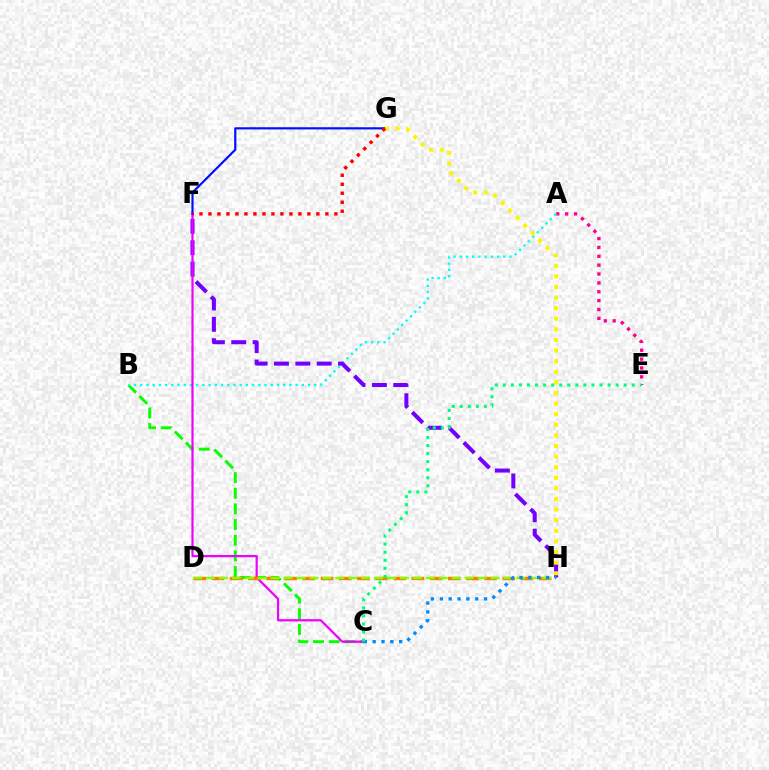{('B', 'C'): [{'color': '#08ff00', 'line_style': 'dashed', 'thickness': 2.13}], ('A', 'E'): [{'color': '#ff0094', 'line_style': 'dotted', 'thickness': 2.41}], ('A', 'B'): [{'color': '#00fff6', 'line_style': 'dotted', 'thickness': 1.69}], ('F', 'H'): [{'color': '#7200ff', 'line_style': 'dashed', 'thickness': 2.9}], ('C', 'F'): [{'color': '#ee00ff', 'line_style': 'solid', 'thickness': 1.59}], ('F', 'G'): [{'color': '#0010ff', 'line_style': 'solid', 'thickness': 1.57}, {'color': '#ff0000', 'line_style': 'dotted', 'thickness': 2.44}], ('G', 'H'): [{'color': '#fcf500', 'line_style': 'dotted', 'thickness': 2.88}], ('D', 'H'): [{'color': '#ff7c00', 'line_style': 'dashed', 'thickness': 2.47}, {'color': '#84ff00', 'line_style': 'dashed', 'thickness': 1.76}], ('C', 'H'): [{'color': '#008cff', 'line_style': 'dotted', 'thickness': 2.41}], ('C', 'E'): [{'color': '#00ff74', 'line_style': 'dotted', 'thickness': 2.19}]}